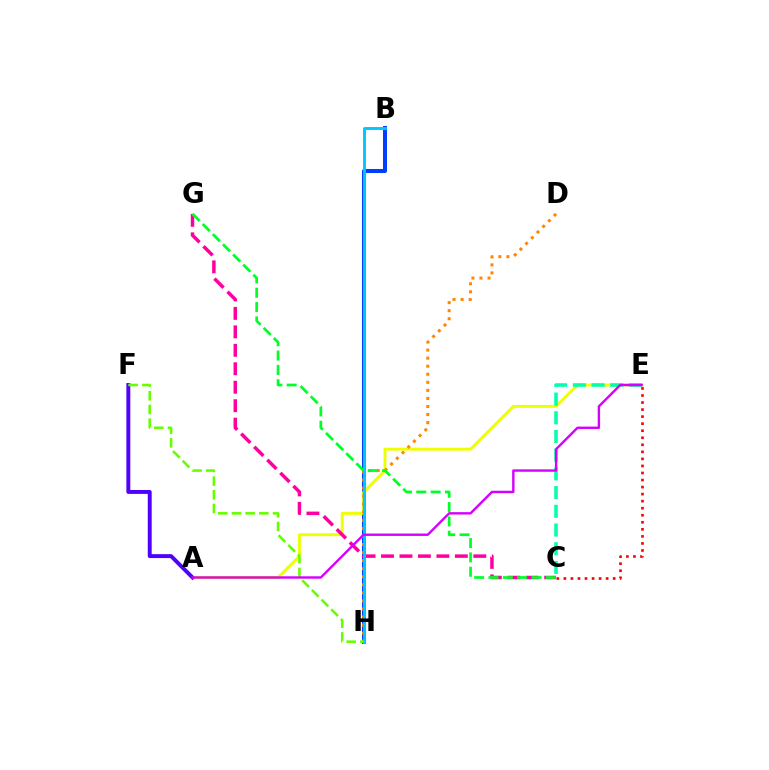{('B', 'H'): [{'color': '#003fff', 'line_style': 'solid', 'thickness': 2.9}, {'color': '#00c7ff', 'line_style': 'solid', 'thickness': 2.1}], ('A', 'E'): [{'color': '#eeff00', 'line_style': 'solid', 'thickness': 2.1}, {'color': '#d600ff', 'line_style': 'solid', 'thickness': 1.73}], ('C', 'G'): [{'color': '#ff00a0', 'line_style': 'dashed', 'thickness': 2.51}, {'color': '#00ff27', 'line_style': 'dashed', 'thickness': 1.95}], ('D', 'H'): [{'color': '#ff8800', 'line_style': 'dotted', 'thickness': 2.19}], ('C', 'E'): [{'color': '#00ffaf', 'line_style': 'dashed', 'thickness': 2.54}, {'color': '#ff0000', 'line_style': 'dotted', 'thickness': 1.91}], ('A', 'F'): [{'color': '#4f00ff', 'line_style': 'solid', 'thickness': 2.83}], ('F', 'H'): [{'color': '#66ff00', 'line_style': 'dashed', 'thickness': 1.86}]}